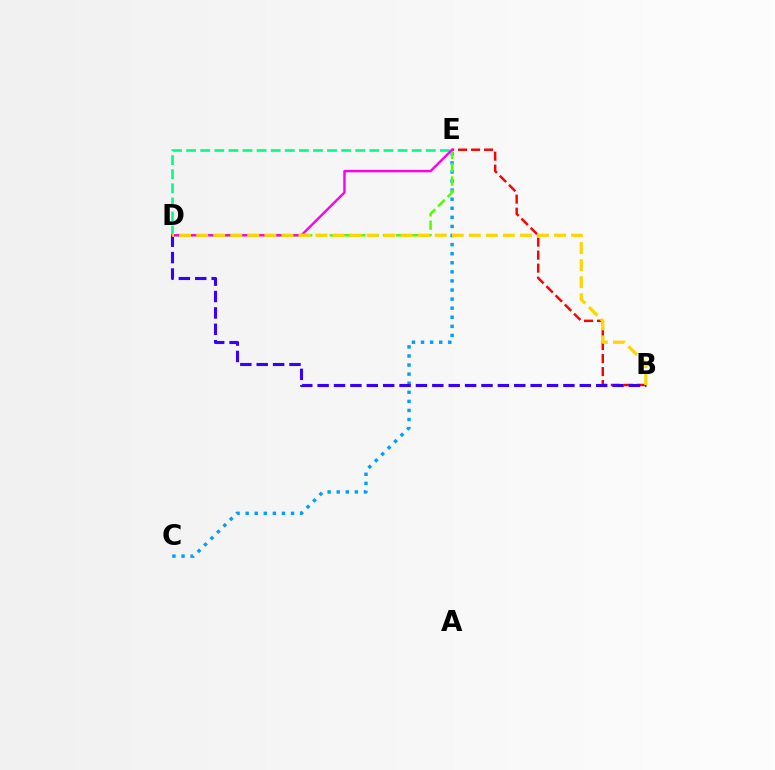{('D', 'E'): [{'color': '#00ff86', 'line_style': 'dashed', 'thickness': 1.92}, {'color': '#4fff00', 'line_style': 'dashed', 'thickness': 1.81}, {'color': '#ff00ed', 'line_style': 'solid', 'thickness': 1.72}], ('B', 'E'): [{'color': '#ff0000', 'line_style': 'dashed', 'thickness': 1.76}], ('C', 'E'): [{'color': '#009eff', 'line_style': 'dotted', 'thickness': 2.47}], ('B', 'D'): [{'color': '#3700ff', 'line_style': 'dashed', 'thickness': 2.23}, {'color': '#ffd500', 'line_style': 'dashed', 'thickness': 2.31}]}